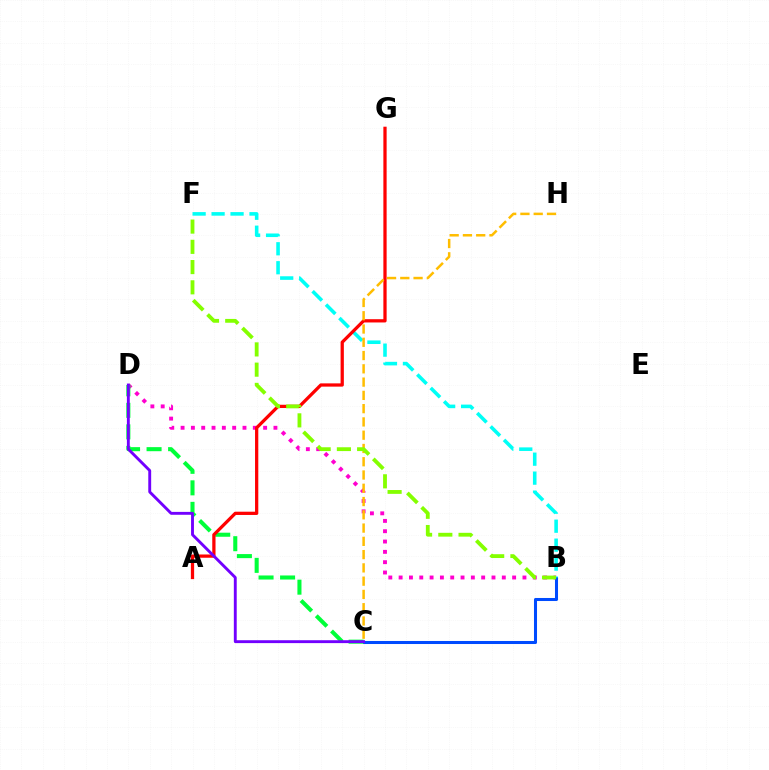{('B', 'D'): [{'color': '#ff00cf', 'line_style': 'dotted', 'thickness': 2.8}], ('B', 'C'): [{'color': '#004bff', 'line_style': 'solid', 'thickness': 2.19}], ('C', 'D'): [{'color': '#00ff39', 'line_style': 'dashed', 'thickness': 2.92}, {'color': '#7200ff', 'line_style': 'solid', 'thickness': 2.08}], ('B', 'F'): [{'color': '#00fff6', 'line_style': 'dashed', 'thickness': 2.58}, {'color': '#84ff00', 'line_style': 'dashed', 'thickness': 2.75}], ('A', 'G'): [{'color': '#ff0000', 'line_style': 'solid', 'thickness': 2.35}], ('C', 'H'): [{'color': '#ffbd00', 'line_style': 'dashed', 'thickness': 1.8}]}